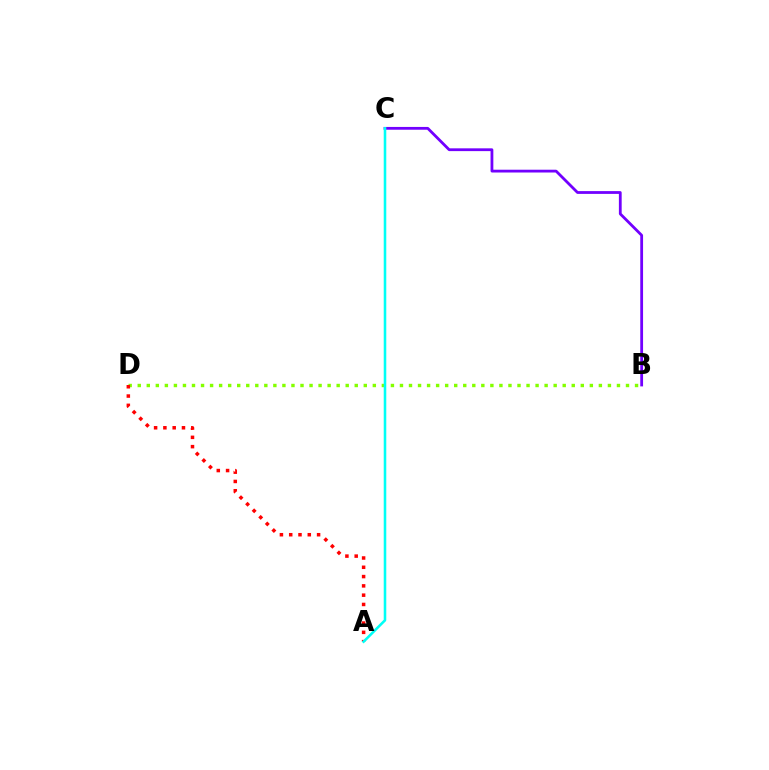{('B', 'D'): [{'color': '#84ff00', 'line_style': 'dotted', 'thickness': 2.46}], ('A', 'D'): [{'color': '#ff0000', 'line_style': 'dotted', 'thickness': 2.53}], ('B', 'C'): [{'color': '#7200ff', 'line_style': 'solid', 'thickness': 2.01}], ('A', 'C'): [{'color': '#00fff6', 'line_style': 'solid', 'thickness': 1.85}]}